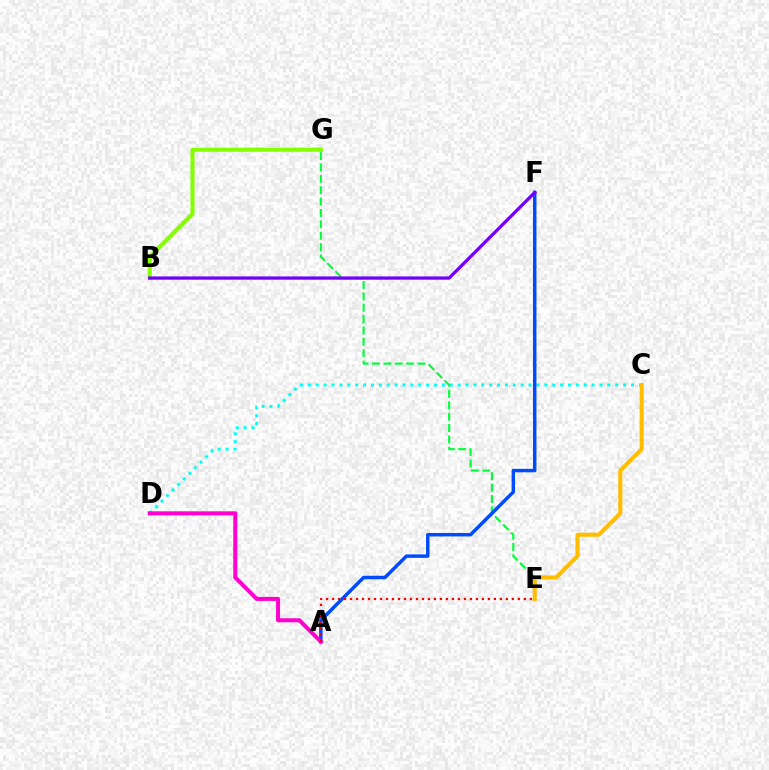{('C', 'D'): [{'color': '#00fff6', 'line_style': 'dotted', 'thickness': 2.14}], ('B', 'G'): [{'color': '#84ff00', 'line_style': 'solid', 'thickness': 2.92}], ('E', 'G'): [{'color': '#00ff39', 'line_style': 'dashed', 'thickness': 1.54}], ('A', 'F'): [{'color': '#004bff', 'line_style': 'solid', 'thickness': 2.5}], ('A', 'D'): [{'color': '#ff00cf', 'line_style': 'solid', 'thickness': 2.9}], ('C', 'E'): [{'color': '#ffbd00', 'line_style': 'solid', 'thickness': 2.93}], ('A', 'E'): [{'color': '#ff0000', 'line_style': 'dotted', 'thickness': 1.63}], ('B', 'F'): [{'color': '#7200ff', 'line_style': 'solid', 'thickness': 2.34}]}